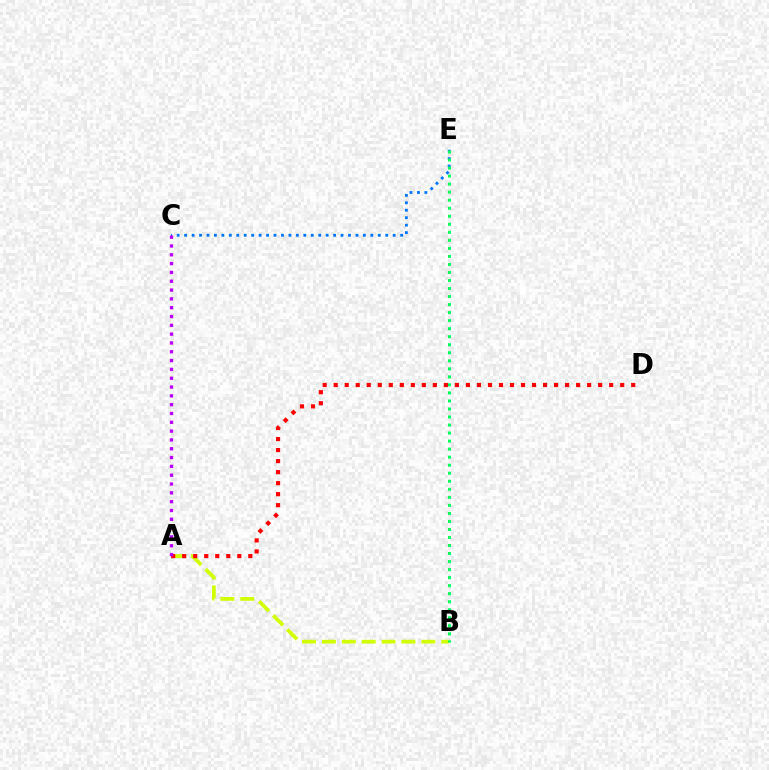{('A', 'B'): [{'color': '#d1ff00', 'line_style': 'dashed', 'thickness': 2.7}], ('A', 'D'): [{'color': '#ff0000', 'line_style': 'dotted', 'thickness': 2.99}], ('C', 'E'): [{'color': '#0074ff', 'line_style': 'dotted', 'thickness': 2.02}], ('B', 'E'): [{'color': '#00ff5c', 'line_style': 'dotted', 'thickness': 2.18}], ('A', 'C'): [{'color': '#b900ff', 'line_style': 'dotted', 'thickness': 2.4}]}